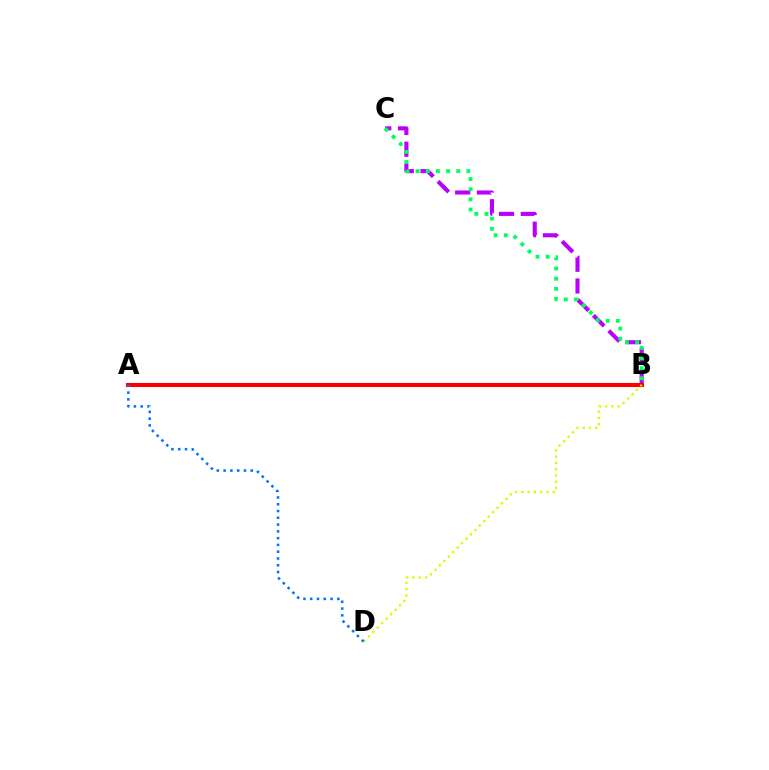{('B', 'C'): [{'color': '#b900ff', 'line_style': 'dashed', 'thickness': 2.96}, {'color': '#00ff5c', 'line_style': 'dotted', 'thickness': 2.76}], ('A', 'B'): [{'color': '#ff0000', 'line_style': 'solid', 'thickness': 2.93}], ('B', 'D'): [{'color': '#d1ff00', 'line_style': 'dotted', 'thickness': 1.7}], ('A', 'D'): [{'color': '#0074ff', 'line_style': 'dotted', 'thickness': 1.84}]}